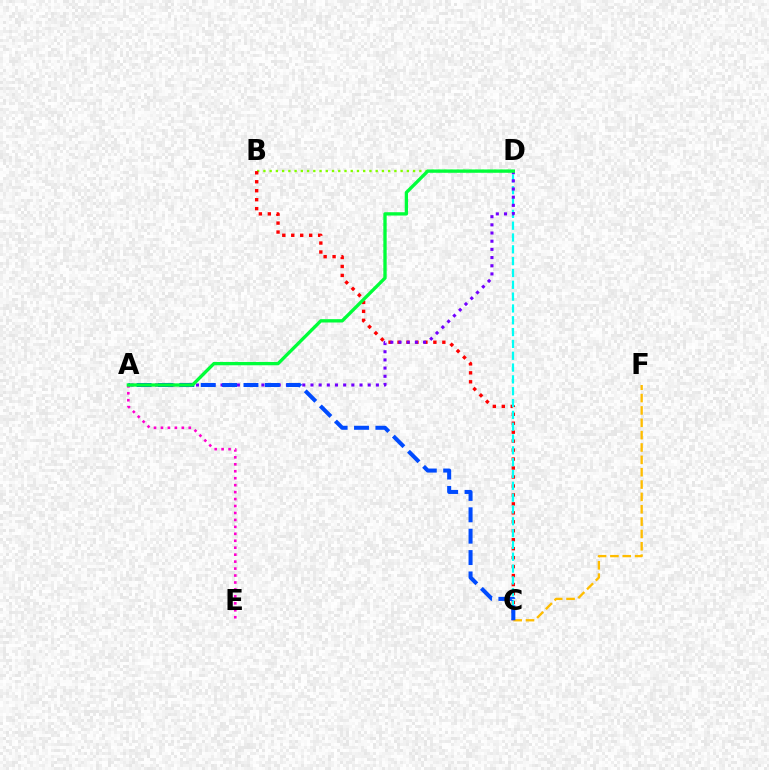{('B', 'D'): [{'color': '#84ff00', 'line_style': 'dotted', 'thickness': 1.69}], ('B', 'C'): [{'color': '#ff0000', 'line_style': 'dotted', 'thickness': 2.43}], ('C', 'F'): [{'color': '#ffbd00', 'line_style': 'dashed', 'thickness': 1.68}], ('C', 'D'): [{'color': '#00fff6', 'line_style': 'dashed', 'thickness': 1.61}], ('A', 'D'): [{'color': '#7200ff', 'line_style': 'dotted', 'thickness': 2.22}, {'color': '#00ff39', 'line_style': 'solid', 'thickness': 2.39}], ('A', 'C'): [{'color': '#004bff', 'line_style': 'dashed', 'thickness': 2.9}], ('A', 'E'): [{'color': '#ff00cf', 'line_style': 'dotted', 'thickness': 1.89}]}